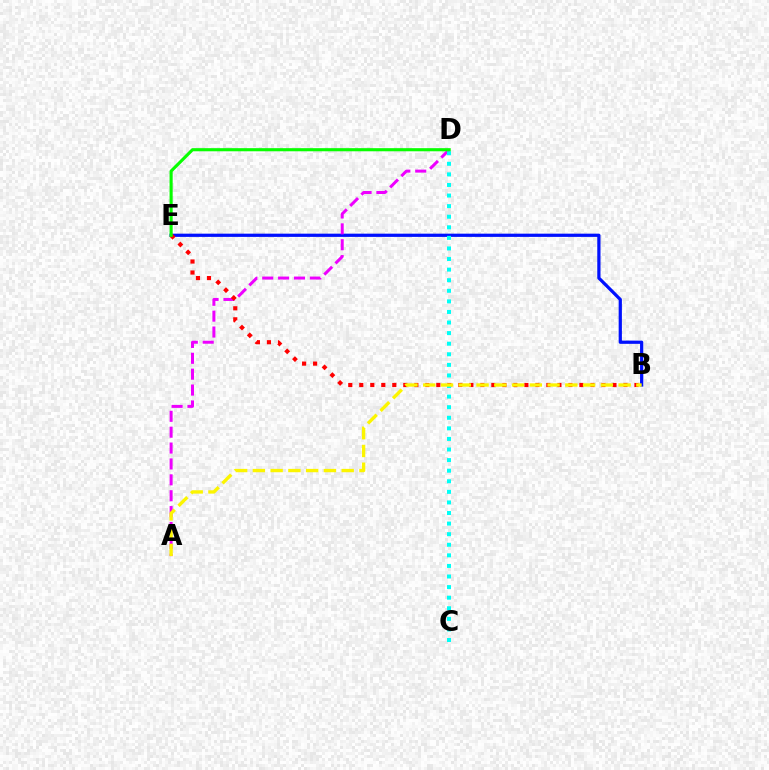{('B', 'E'): [{'color': '#0010ff', 'line_style': 'solid', 'thickness': 2.32}, {'color': '#ff0000', 'line_style': 'dotted', 'thickness': 2.99}], ('A', 'D'): [{'color': '#ee00ff', 'line_style': 'dashed', 'thickness': 2.16}], ('C', 'D'): [{'color': '#00fff6', 'line_style': 'dotted', 'thickness': 2.88}], ('D', 'E'): [{'color': '#08ff00', 'line_style': 'solid', 'thickness': 2.24}], ('A', 'B'): [{'color': '#fcf500', 'line_style': 'dashed', 'thickness': 2.41}]}